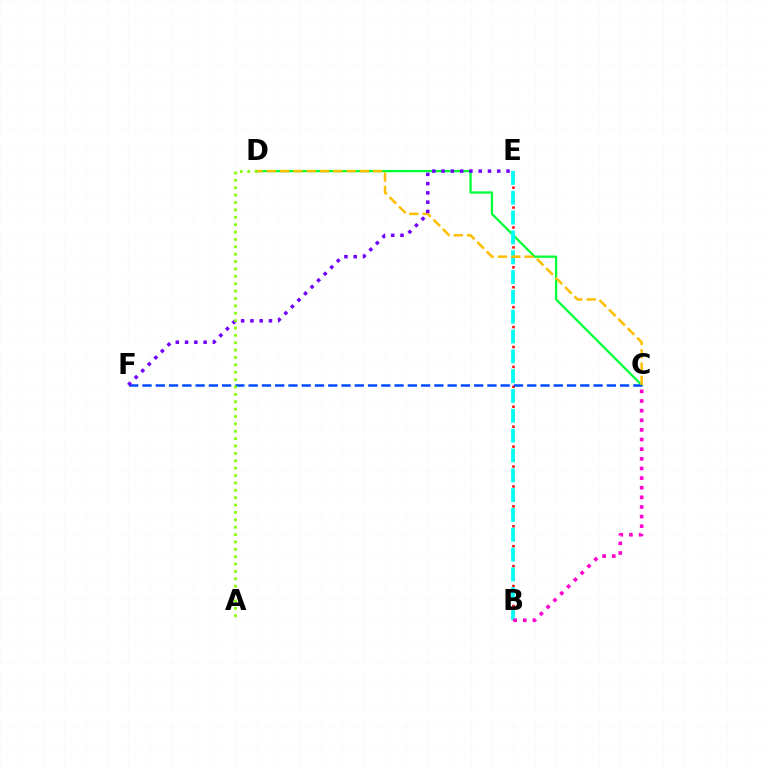{('B', 'E'): [{'color': '#ff0000', 'line_style': 'dotted', 'thickness': 1.8}, {'color': '#00fff6', 'line_style': 'dashed', 'thickness': 2.69}], ('C', 'D'): [{'color': '#00ff39', 'line_style': 'solid', 'thickness': 1.64}, {'color': '#ffbd00', 'line_style': 'dashed', 'thickness': 1.81}], ('C', 'F'): [{'color': '#004bff', 'line_style': 'dashed', 'thickness': 1.8}], ('E', 'F'): [{'color': '#7200ff', 'line_style': 'dotted', 'thickness': 2.52}], ('A', 'D'): [{'color': '#84ff00', 'line_style': 'dotted', 'thickness': 2.0}], ('B', 'C'): [{'color': '#ff00cf', 'line_style': 'dotted', 'thickness': 2.62}]}